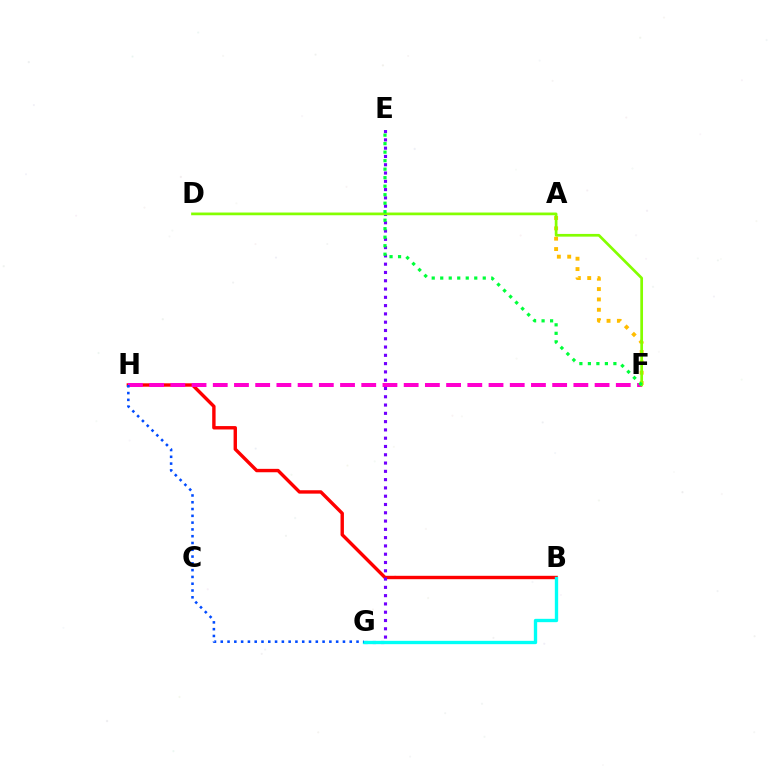{('A', 'F'): [{'color': '#ffbd00', 'line_style': 'dotted', 'thickness': 2.81}], ('B', 'H'): [{'color': '#ff0000', 'line_style': 'solid', 'thickness': 2.45}], ('F', 'H'): [{'color': '#ff00cf', 'line_style': 'dashed', 'thickness': 2.88}], ('E', 'G'): [{'color': '#7200ff', 'line_style': 'dotted', 'thickness': 2.25}], ('D', 'F'): [{'color': '#84ff00', 'line_style': 'solid', 'thickness': 1.96}], ('B', 'G'): [{'color': '#00fff6', 'line_style': 'solid', 'thickness': 2.4}], ('G', 'H'): [{'color': '#004bff', 'line_style': 'dotted', 'thickness': 1.84}], ('E', 'F'): [{'color': '#00ff39', 'line_style': 'dotted', 'thickness': 2.31}]}